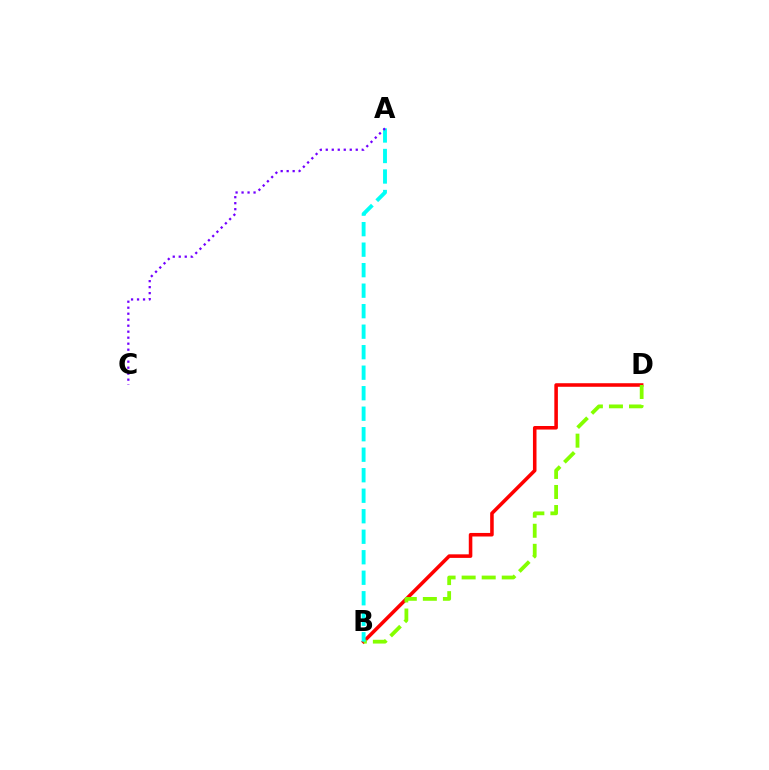{('B', 'D'): [{'color': '#ff0000', 'line_style': 'solid', 'thickness': 2.56}, {'color': '#84ff00', 'line_style': 'dashed', 'thickness': 2.72}], ('A', 'B'): [{'color': '#00fff6', 'line_style': 'dashed', 'thickness': 2.79}], ('A', 'C'): [{'color': '#7200ff', 'line_style': 'dotted', 'thickness': 1.63}]}